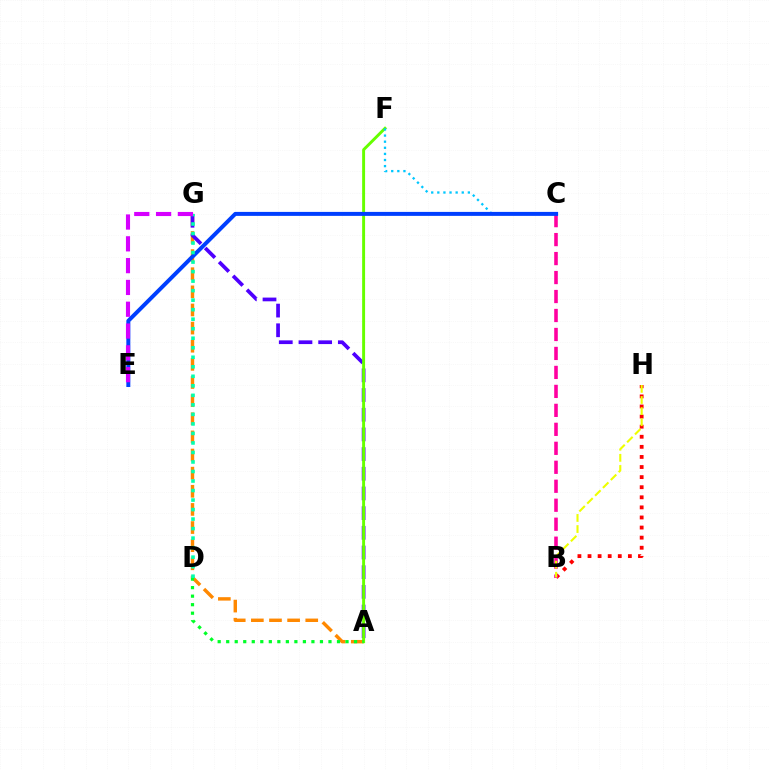{('B', 'H'): [{'color': '#ff0000', 'line_style': 'dotted', 'thickness': 2.74}, {'color': '#eeff00', 'line_style': 'dashed', 'thickness': 1.51}], ('A', 'G'): [{'color': '#ff8800', 'line_style': 'dashed', 'thickness': 2.46}, {'color': '#4f00ff', 'line_style': 'dashed', 'thickness': 2.67}], ('B', 'C'): [{'color': '#ff00a0', 'line_style': 'dashed', 'thickness': 2.58}], ('A', 'F'): [{'color': '#66ff00', 'line_style': 'solid', 'thickness': 2.11}], ('A', 'D'): [{'color': '#00ff27', 'line_style': 'dotted', 'thickness': 2.32}], ('C', 'F'): [{'color': '#00c7ff', 'line_style': 'dotted', 'thickness': 1.66}], ('C', 'E'): [{'color': '#003fff', 'line_style': 'solid', 'thickness': 2.86}], ('D', 'G'): [{'color': '#00ffaf', 'line_style': 'dotted', 'thickness': 2.59}], ('E', 'G'): [{'color': '#d600ff', 'line_style': 'dashed', 'thickness': 2.96}]}